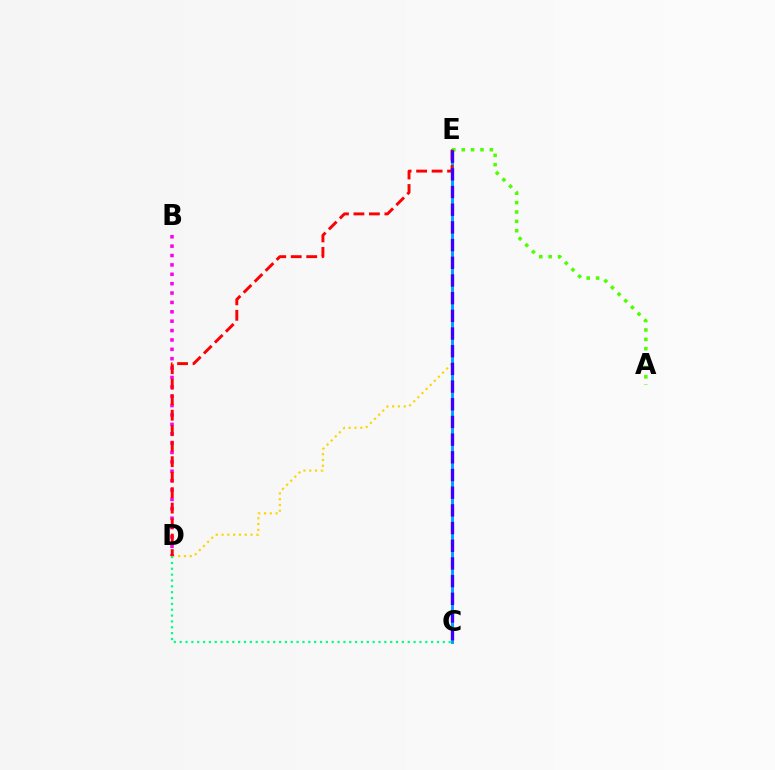{('D', 'E'): [{'color': '#ffd500', 'line_style': 'dotted', 'thickness': 1.58}, {'color': '#ff0000', 'line_style': 'dashed', 'thickness': 2.1}], ('C', 'E'): [{'color': '#009eff', 'line_style': 'solid', 'thickness': 2.11}, {'color': '#3700ff', 'line_style': 'dashed', 'thickness': 2.4}], ('A', 'E'): [{'color': '#4fff00', 'line_style': 'dotted', 'thickness': 2.55}], ('B', 'D'): [{'color': '#ff00ed', 'line_style': 'dotted', 'thickness': 2.55}], ('C', 'D'): [{'color': '#00ff86', 'line_style': 'dotted', 'thickness': 1.59}]}